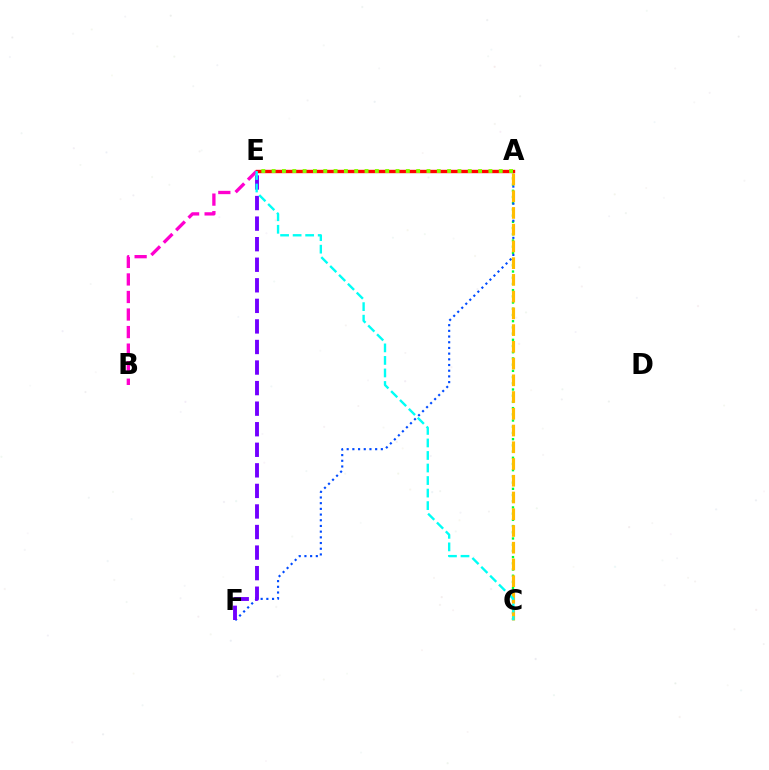{('A', 'C'): [{'color': '#00ff39', 'line_style': 'dotted', 'thickness': 1.69}, {'color': '#ffbd00', 'line_style': 'dashed', 'thickness': 2.27}], ('A', 'F'): [{'color': '#004bff', 'line_style': 'dotted', 'thickness': 1.55}], ('A', 'E'): [{'color': '#ff0000', 'line_style': 'solid', 'thickness': 2.43}, {'color': '#84ff00', 'line_style': 'dotted', 'thickness': 2.8}], ('B', 'E'): [{'color': '#ff00cf', 'line_style': 'dashed', 'thickness': 2.38}], ('E', 'F'): [{'color': '#7200ff', 'line_style': 'dashed', 'thickness': 2.79}], ('C', 'E'): [{'color': '#00fff6', 'line_style': 'dashed', 'thickness': 1.7}]}